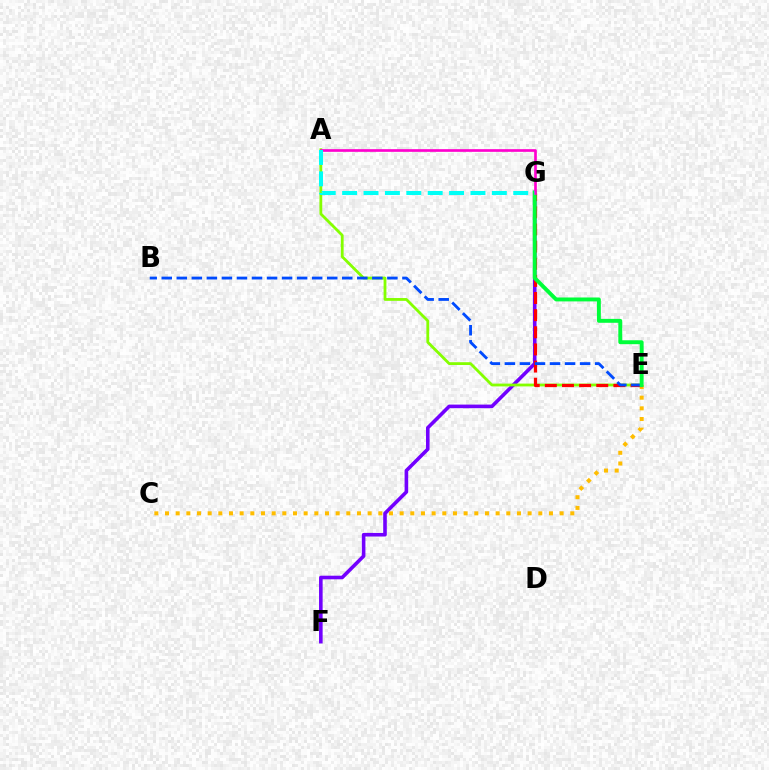{('F', 'G'): [{'color': '#7200ff', 'line_style': 'solid', 'thickness': 2.59}], ('A', 'E'): [{'color': '#84ff00', 'line_style': 'solid', 'thickness': 2.02}], ('C', 'E'): [{'color': '#ffbd00', 'line_style': 'dotted', 'thickness': 2.9}], ('E', 'G'): [{'color': '#ff0000', 'line_style': 'dashed', 'thickness': 2.33}, {'color': '#00ff39', 'line_style': 'solid', 'thickness': 2.82}], ('B', 'E'): [{'color': '#004bff', 'line_style': 'dashed', 'thickness': 2.04}], ('A', 'G'): [{'color': '#ff00cf', 'line_style': 'solid', 'thickness': 1.92}, {'color': '#00fff6', 'line_style': 'dashed', 'thickness': 2.91}]}